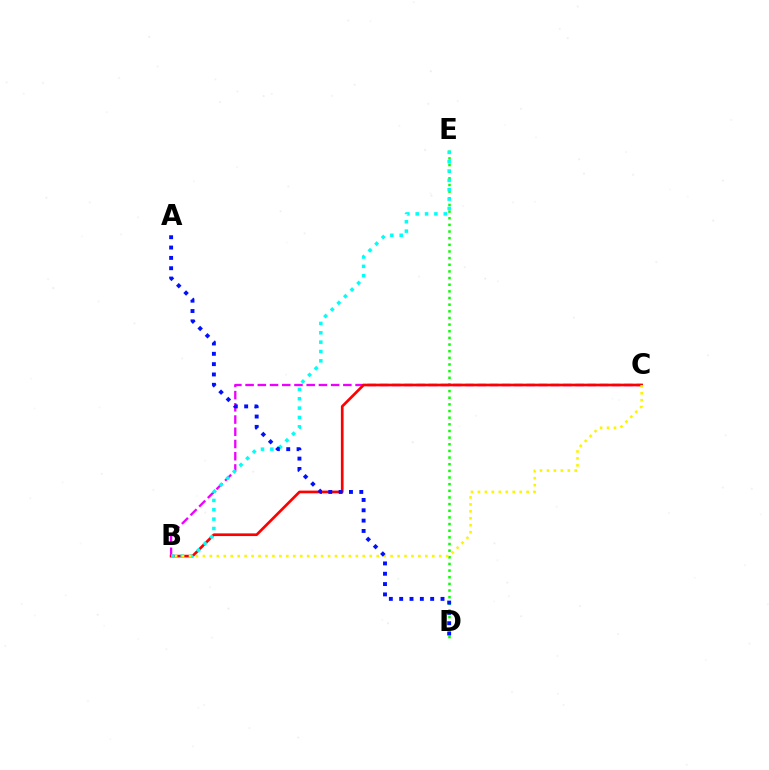{('D', 'E'): [{'color': '#08ff00', 'line_style': 'dotted', 'thickness': 1.81}], ('B', 'C'): [{'color': '#ee00ff', 'line_style': 'dashed', 'thickness': 1.66}, {'color': '#ff0000', 'line_style': 'solid', 'thickness': 1.94}, {'color': '#fcf500', 'line_style': 'dotted', 'thickness': 1.89}], ('B', 'E'): [{'color': '#00fff6', 'line_style': 'dotted', 'thickness': 2.54}], ('A', 'D'): [{'color': '#0010ff', 'line_style': 'dotted', 'thickness': 2.81}]}